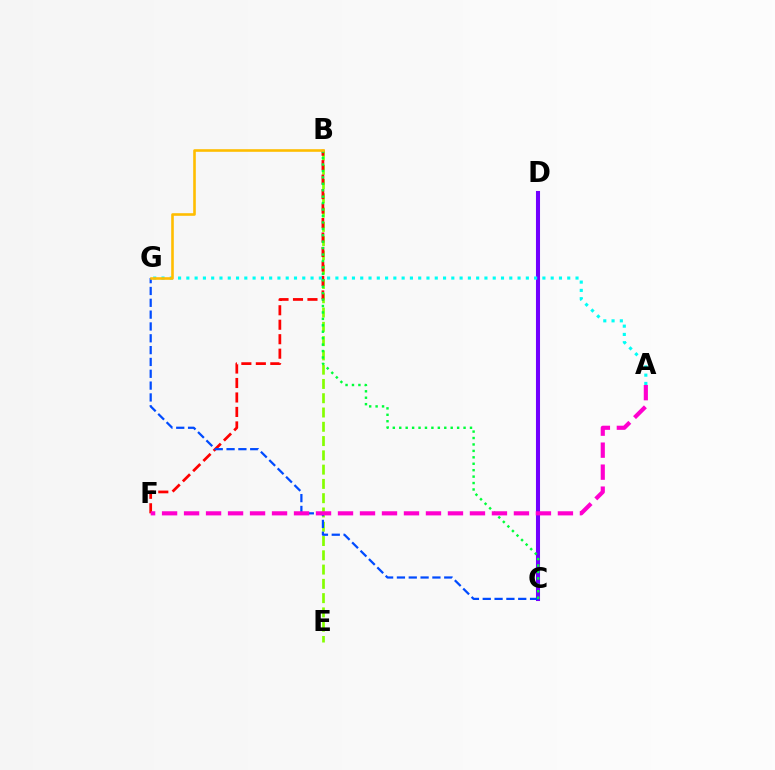{('C', 'D'): [{'color': '#7200ff', 'line_style': 'solid', 'thickness': 2.92}], ('B', 'E'): [{'color': '#84ff00', 'line_style': 'dashed', 'thickness': 1.94}], ('B', 'F'): [{'color': '#ff0000', 'line_style': 'dashed', 'thickness': 1.97}], ('C', 'G'): [{'color': '#004bff', 'line_style': 'dashed', 'thickness': 1.61}], ('A', 'G'): [{'color': '#00fff6', 'line_style': 'dotted', 'thickness': 2.25}], ('B', 'C'): [{'color': '#00ff39', 'line_style': 'dotted', 'thickness': 1.75}], ('A', 'F'): [{'color': '#ff00cf', 'line_style': 'dashed', 'thickness': 2.99}], ('B', 'G'): [{'color': '#ffbd00', 'line_style': 'solid', 'thickness': 1.88}]}